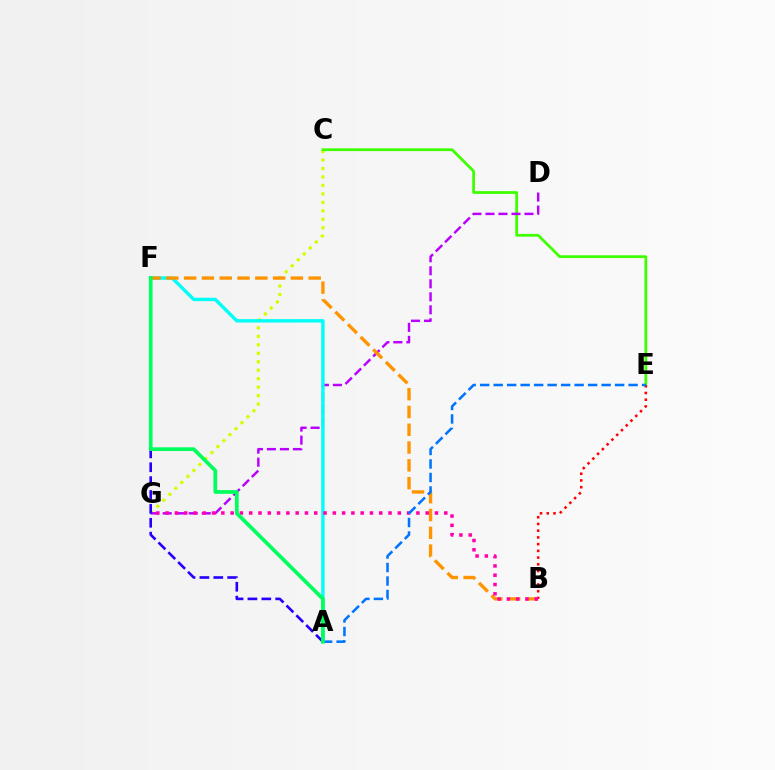{('C', 'G'): [{'color': '#d1ff00', 'line_style': 'dotted', 'thickness': 2.3}], ('C', 'E'): [{'color': '#3dff00', 'line_style': 'solid', 'thickness': 1.99}], ('D', 'G'): [{'color': '#b900ff', 'line_style': 'dashed', 'thickness': 1.77}], ('A', 'F'): [{'color': '#00fff6', 'line_style': 'solid', 'thickness': 2.45}, {'color': '#2500ff', 'line_style': 'dashed', 'thickness': 1.89}, {'color': '#00ff5c', 'line_style': 'solid', 'thickness': 2.67}], ('B', 'F'): [{'color': '#ff9400', 'line_style': 'dashed', 'thickness': 2.42}], ('B', 'E'): [{'color': '#ff0000', 'line_style': 'dotted', 'thickness': 1.83}], ('B', 'G'): [{'color': '#ff00ac', 'line_style': 'dotted', 'thickness': 2.52}], ('A', 'E'): [{'color': '#0074ff', 'line_style': 'dashed', 'thickness': 1.83}]}